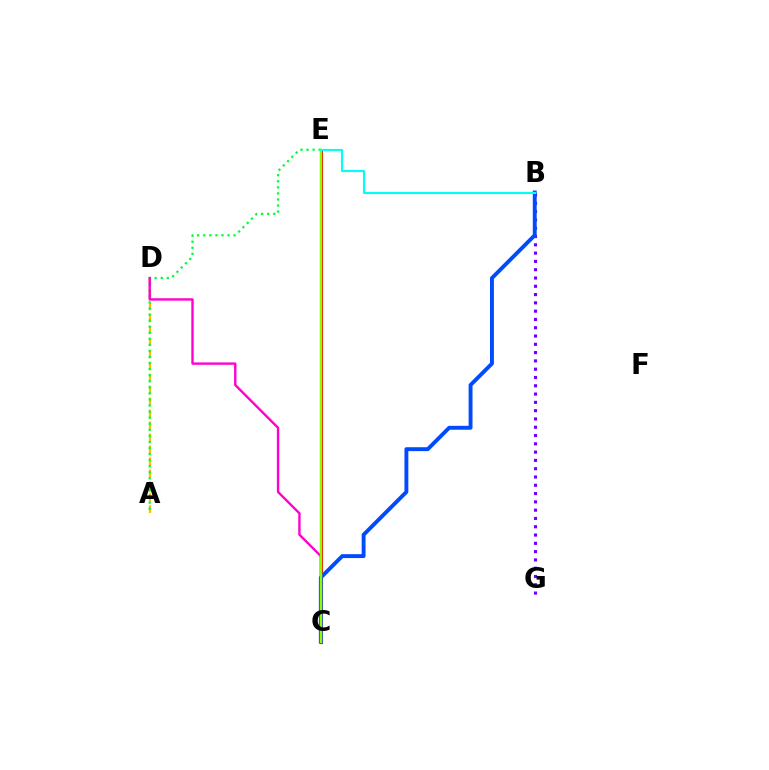{('A', 'D'): [{'color': '#ffbd00', 'line_style': 'dashed', 'thickness': 1.62}], ('B', 'G'): [{'color': '#7200ff', 'line_style': 'dotted', 'thickness': 2.25}], ('C', 'E'): [{'color': '#ff0000', 'line_style': 'solid', 'thickness': 2.22}, {'color': '#84ff00', 'line_style': 'solid', 'thickness': 1.71}], ('A', 'E'): [{'color': '#00ff39', 'line_style': 'dotted', 'thickness': 1.65}], ('C', 'D'): [{'color': '#ff00cf', 'line_style': 'solid', 'thickness': 1.72}], ('B', 'C'): [{'color': '#004bff', 'line_style': 'solid', 'thickness': 2.81}], ('B', 'E'): [{'color': '#00fff6', 'line_style': 'solid', 'thickness': 1.53}]}